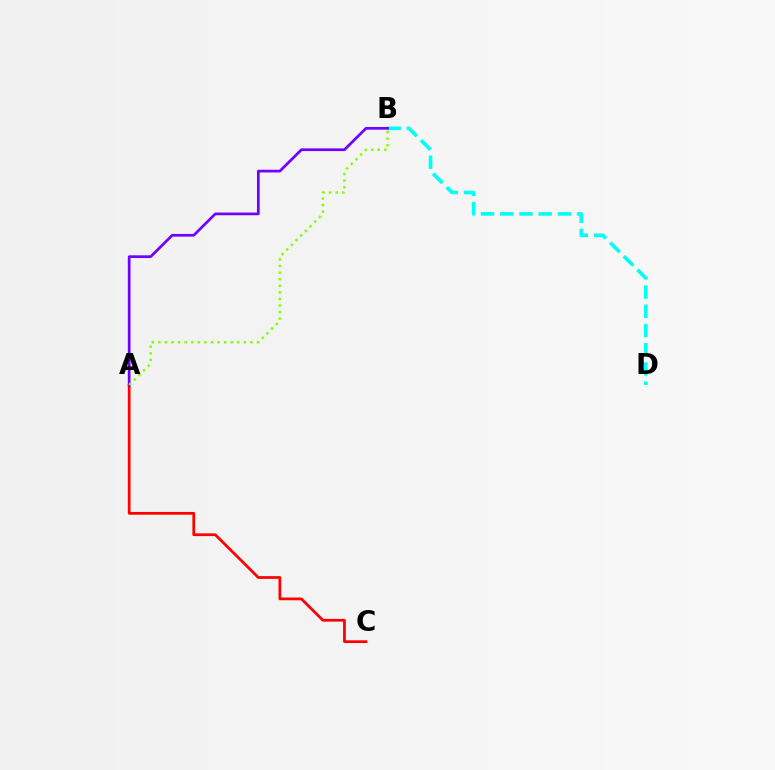{('B', 'D'): [{'color': '#00fff6', 'line_style': 'dashed', 'thickness': 2.61}], ('A', 'C'): [{'color': '#ff0000', 'line_style': 'solid', 'thickness': 1.97}], ('A', 'B'): [{'color': '#7200ff', 'line_style': 'solid', 'thickness': 1.96}, {'color': '#84ff00', 'line_style': 'dotted', 'thickness': 1.79}]}